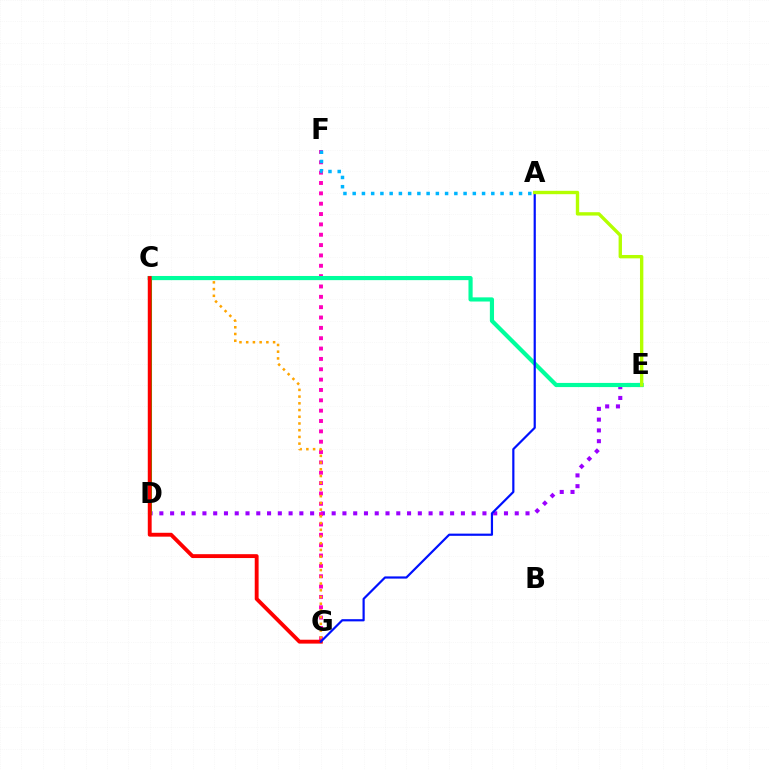{('D', 'E'): [{'color': '#9b00ff', 'line_style': 'dotted', 'thickness': 2.93}], ('C', 'D'): [{'color': '#08ff00', 'line_style': 'solid', 'thickness': 2.91}], ('F', 'G'): [{'color': '#ff00bd', 'line_style': 'dotted', 'thickness': 2.81}], ('C', 'G'): [{'color': '#ffa500', 'line_style': 'dotted', 'thickness': 1.83}, {'color': '#ff0000', 'line_style': 'solid', 'thickness': 2.79}], ('C', 'E'): [{'color': '#00ff9d', 'line_style': 'solid', 'thickness': 2.99}], ('A', 'F'): [{'color': '#00b5ff', 'line_style': 'dotted', 'thickness': 2.51}], ('A', 'G'): [{'color': '#0010ff', 'line_style': 'solid', 'thickness': 1.58}], ('A', 'E'): [{'color': '#b3ff00', 'line_style': 'solid', 'thickness': 2.43}]}